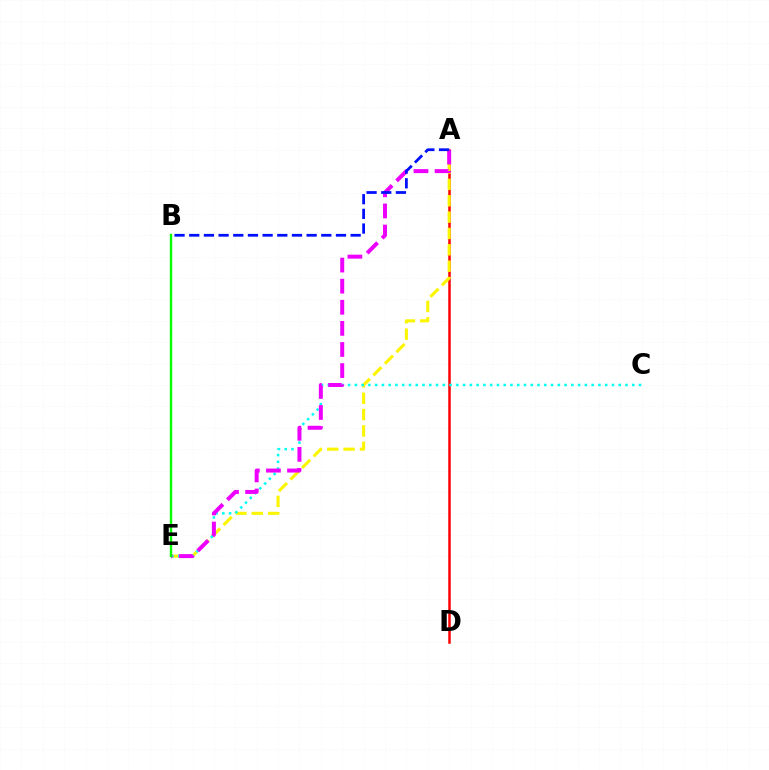{('A', 'D'): [{'color': '#ff0000', 'line_style': 'solid', 'thickness': 1.8}], ('A', 'E'): [{'color': '#fcf500', 'line_style': 'dashed', 'thickness': 2.22}, {'color': '#ee00ff', 'line_style': 'dashed', 'thickness': 2.87}], ('C', 'E'): [{'color': '#00fff6', 'line_style': 'dotted', 'thickness': 1.84}], ('A', 'B'): [{'color': '#0010ff', 'line_style': 'dashed', 'thickness': 1.99}], ('B', 'E'): [{'color': '#08ff00', 'line_style': 'solid', 'thickness': 1.73}]}